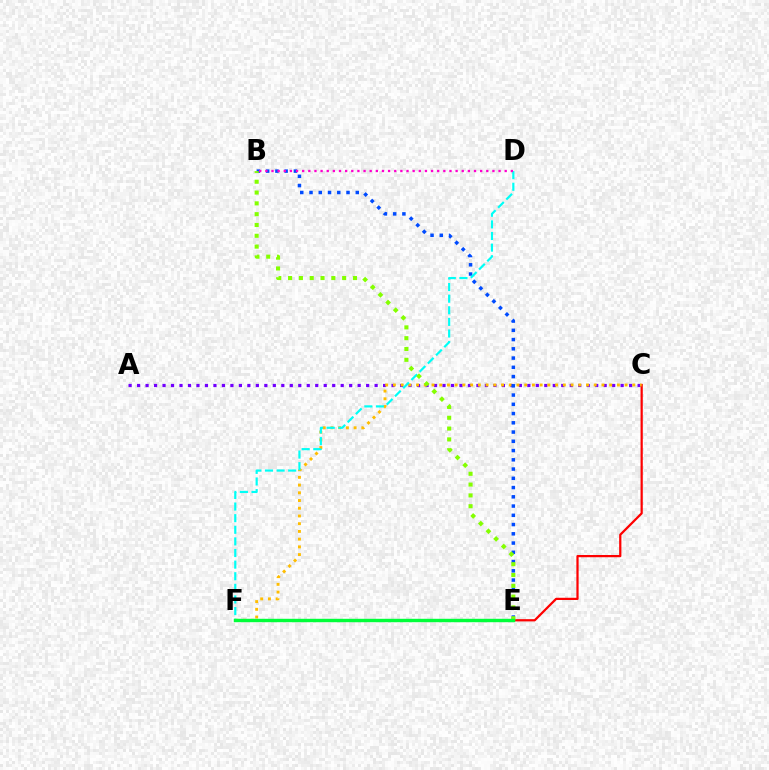{('A', 'C'): [{'color': '#7200ff', 'line_style': 'dotted', 'thickness': 2.31}], ('C', 'E'): [{'color': '#ff0000', 'line_style': 'solid', 'thickness': 1.61}], ('C', 'F'): [{'color': '#ffbd00', 'line_style': 'dotted', 'thickness': 2.1}], ('B', 'E'): [{'color': '#004bff', 'line_style': 'dotted', 'thickness': 2.51}, {'color': '#84ff00', 'line_style': 'dotted', 'thickness': 2.94}], ('D', 'F'): [{'color': '#00fff6', 'line_style': 'dashed', 'thickness': 1.58}], ('B', 'D'): [{'color': '#ff00cf', 'line_style': 'dotted', 'thickness': 1.67}], ('E', 'F'): [{'color': '#00ff39', 'line_style': 'solid', 'thickness': 2.46}]}